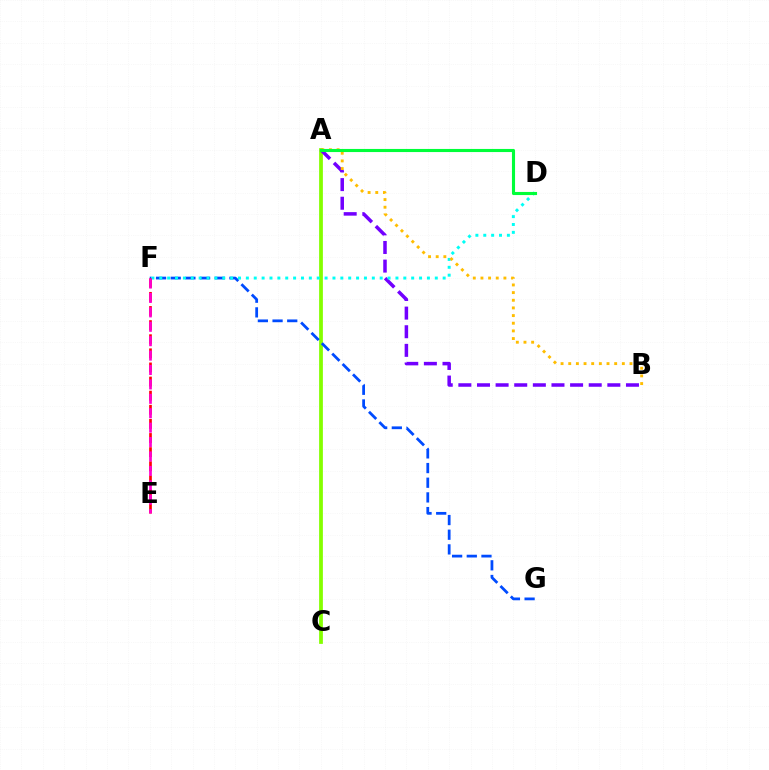{('A', 'C'): [{'color': '#84ff00', 'line_style': 'solid', 'thickness': 2.71}], ('F', 'G'): [{'color': '#004bff', 'line_style': 'dashed', 'thickness': 1.99}], ('A', 'B'): [{'color': '#7200ff', 'line_style': 'dashed', 'thickness': 2.53}, {'color': '#ffbd00', 'line_style': 'dotted', 'thickness': 2.08}], ('D', 'F'): [{'color': '#00fff6', 'line_style': 'dotted', 'thickness': 2.14}], ('E', 'F'): [{'color': '#ff0000', 'line_style': 'dashed', 'thickness': 1.92}, {'color': '#ff00cf', 'line_style': 'dashed', 'thickness': 1.96}], ('A', 'D'): [{'color': '#00ff39', 'line_style': 'solid', 'thickness': 2.24}]}